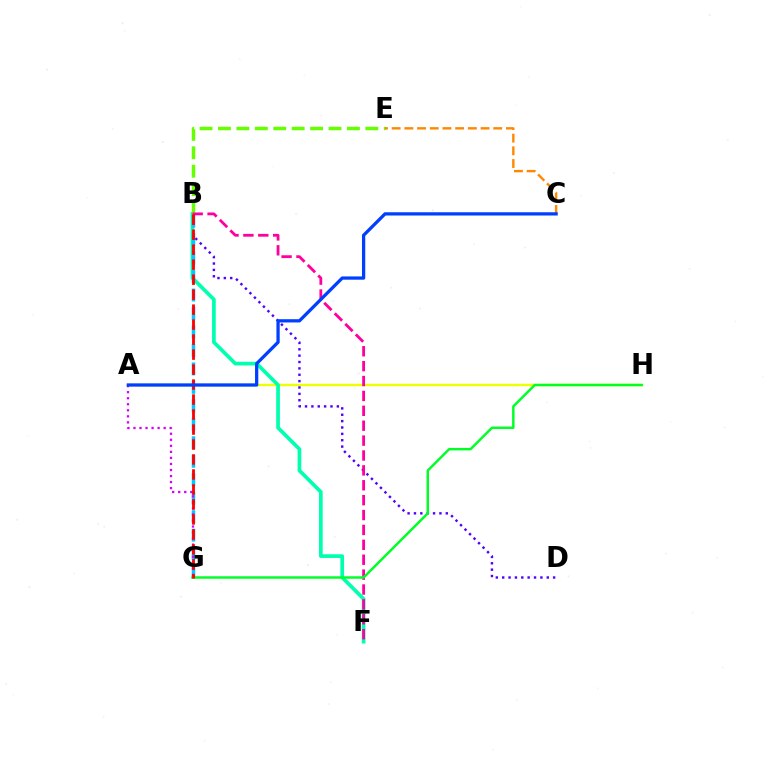{('A', 'H'): [{'color': '#eeff00', 'line_style': 'solid', 'thickness': 1.73}], ('B', 'D'): [{'color': '#4f00ff', 'line_style': 'dotted', 'thickness': 1.73}], ('B', 'F'): [{'color': '#00ffaf', 'line_style': 'solid', 'thickness': 2.66}, {'color': '#ff00a0', 'line_style': 'dashed', 'thickness': 2.02}], ('B', 'E'): [{'color': '#66ff00', 'line_style': 'dashed', 'thickness': 2.5}], ('B', 'G'): [{'color': '#00c7ff', 'line_style': 'dashed', 'thickness': 2.51}, {'color': '#ff0000', 'line_style': 'dashed', 'thickness': 2.04}], ('A', 'G'): [{'color': '#d600ff', 'line_style': 'dotted', 'thickness': 1.64}], ('G', 'H'): [{'color': '#00ff27', 'line_style': 'solid', 'thickness': 1.77}], ('C', 'E'): [{'color': '#ff8800', 'line_style': 'dashed', 'thickness': 1.72}], ('A', 'C'): [{'color': '#003fff', 'line_style': 'solid', 'thickness': 2.35}]}